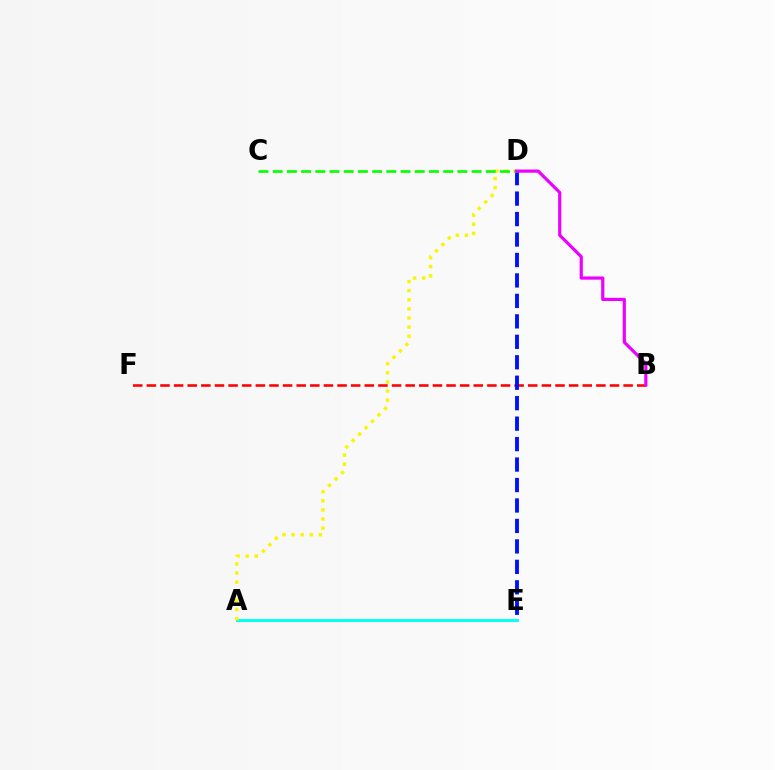{('A', 'E'): [{'color': '#00fff6', 'line_style': 'solid', 'thickness': 2.09}], ('A', 'D'): [{'color': '#fcf500', 'line_style': 'dotted', 'thickness': 2.48}], ('B', 'F'): [{'color': '#ff0000', 'line_style': 'dashed', 'thickness': 1.85}], ('D', 'E'): [{'color': '#0010ff', 'line_style': 'dashed', 'thickness': 2.78}], ('C', 'D'): [{'color': '#08ff00', 'line_style': 'dashed', 'thickness': 1.93}], ('B', 'D'): [{'color': '#ee00ff', 'line_style': 'solid', 'thickness': 2.29}]}